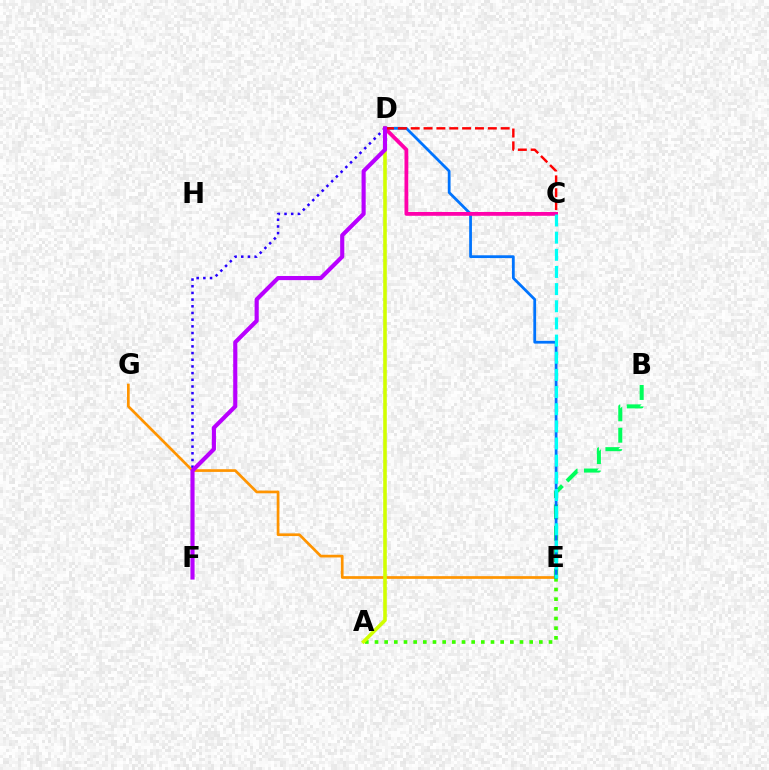{('E', 'G'): [{'color': '#ff9400', 'line_style': 'solid', 'thickness': 1.94}], ('A', 'E'): [{'color': '#3dff00', 'line_style': 'dotted', 'thickness': 2.63}], ('B', 'E'): [{'color': '#00ff5c', 'line_style': 'dashed', 'thickness': 2.9}], ('D', 'E'): [{'color': '#0074ff', 'line_style': 'solid', 'thickness': 2.0}], ('C', 'D'): [{'color': '#ff00ac', 'line_style': 'solid', 'thickness': 2.74}, {'color': '#ff0000', 'line_style': 'dashed', 'thickness': 1.75}], ('D', 'F'): [{'color': '#2500ff', 'line_style': 'dotted', 'thickness': 1.82}, {'color': '#b900ff', 'line_style': 'solid', 'thickness': 2.97}], ('C', 'E'): [{'color': '#00fff6', 'line_style': 'dashed', 'thickness': 2.33}], ('A', 'D'): [{'color': '#d1ff00', 'line_style': 'solid', 'thickness': 2.59}]}